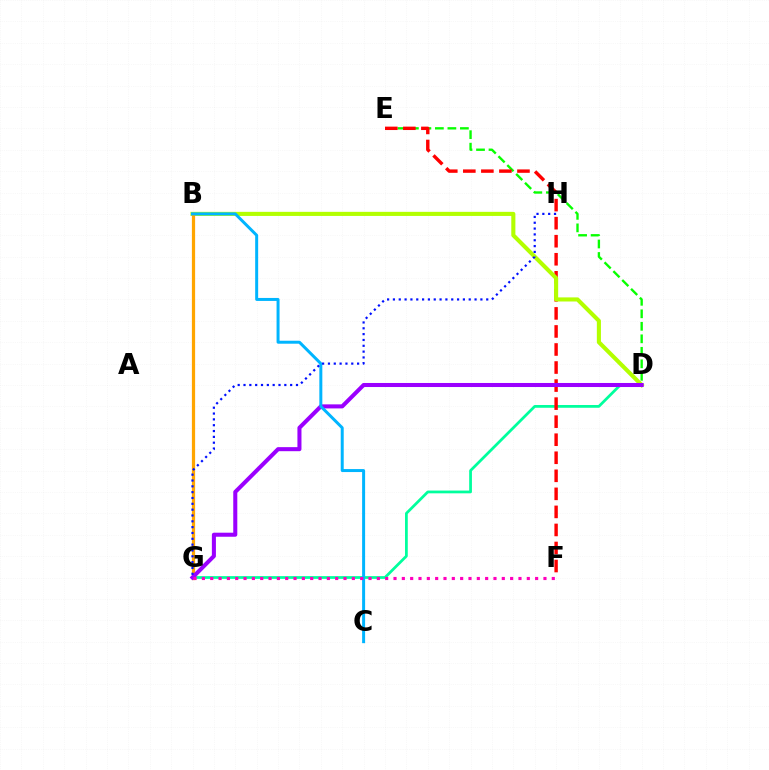{('D', 'G'): [{'color': '#00ff9d', 'line_style': 'solid', 'thickness': 1.98}, {'color': '#9b00ff', 'line_style': 'solid', 'thickness': 2.91}], ('D', 'E'): [{'color': '#08ff00', 'line_style': 'dashed', 'thickness': 1.7}], ('E', 'F'): [{'color': '#ff0000', 'line_style': 'dashed', 'thickness': 2.45}], ('B', 'D'): [{'color': '#b3ff00', 'line_style': 'solid', 'thickness': 2.95}], ('B', 'G'): [{'color': '#ffa500', 'line_style': 'solid', 'thickness': 2.32}], ('B', 'C'): [{'color': '#00b5ff', 'line_style': 'solid', 'thickness': 2.15}], ('F', 'G'): [{'color': '#ff00bd', 'line_style': 'dotted', 'thickness': 2.26}], ('G', 'H'): [{'color': '#0010ff', 'line_style': 'dotted', 'thickness': 1.58}]}